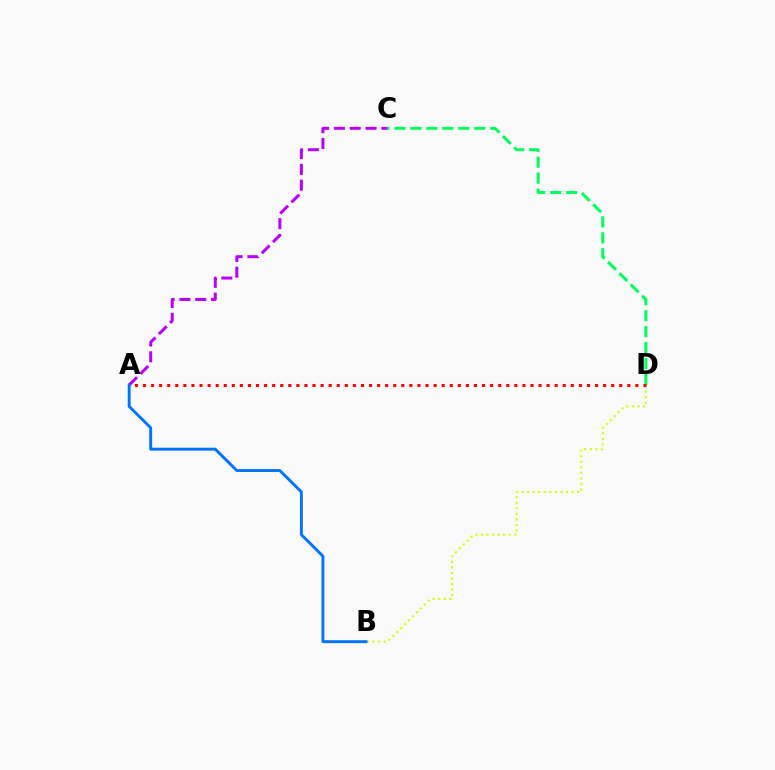{('C', 'D'): [{'color': '#00ff5c', 'line_style': 'dashed', 'thickness': 2.17}], ('B', 'D'): [{'color': '#d1ff00', 'line_style': 'dotted', 'thickness': 1.51}], ('A', 'D'): [{'color': '#ff0000', 'line_style': 'dotted', 'thickness': 2.19}], ('A', 'C'): [{'color': '#b900ff', 'line_style': 'dashed', 'thickness': 2.15}], ('A', 'B'): [{'color': '#0074ff', 'line_style': 'solid', 'thickness': 2.1}]}